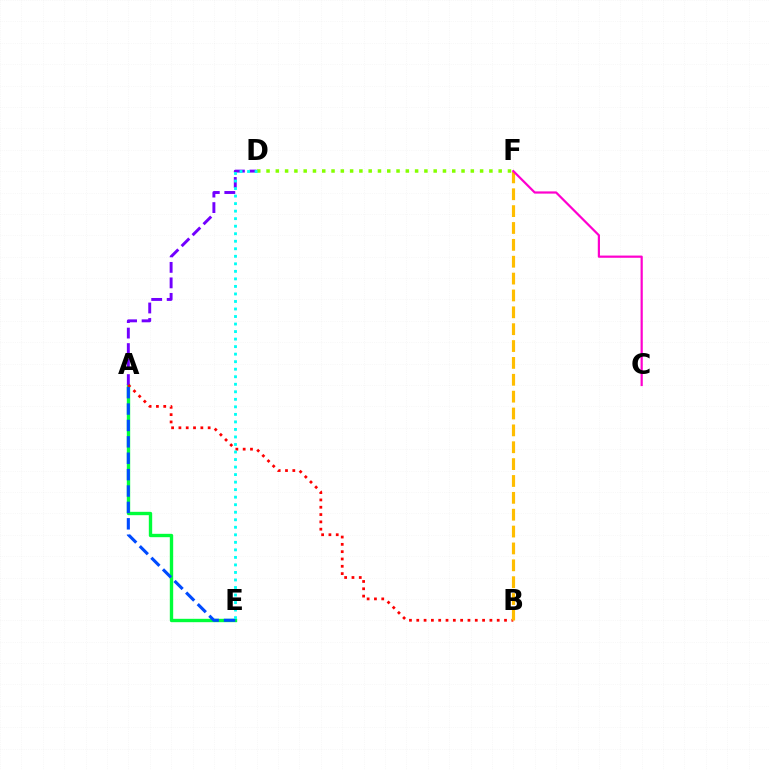{('A', 'E'): [{'color': '#00ff39', 'line_style': 'solid', 'thickness': 2.42}, {'color': '#004bff', 'line_style': 'dashed', 'thickness': 2.23}], ('A', 'D'): [{'color': '#7200ff', 'line_style': 'dashed', 'thickness': 2.11}], ('A', 'B'): [{'color': '#ff0000', 'line_style': 'dotted', 'thickness': 1.99}], ('D', 'F'): [{'color': '#84ff00', 'line_style': 'dotted', 'thickness': 2.52}], ('B', 'F'): [{'color': '#ffbd00', 'line_style': 'dashed', 'thickness': 2.29}], ('C', 'F'): [{'color': '#ff00cf', 'line_style': 'solid', 'thickness': 1.59}], ('D', 'E'): [{'color': '#00fff6', 'line_style': 'dotted', 'thickness': 2.05}]}